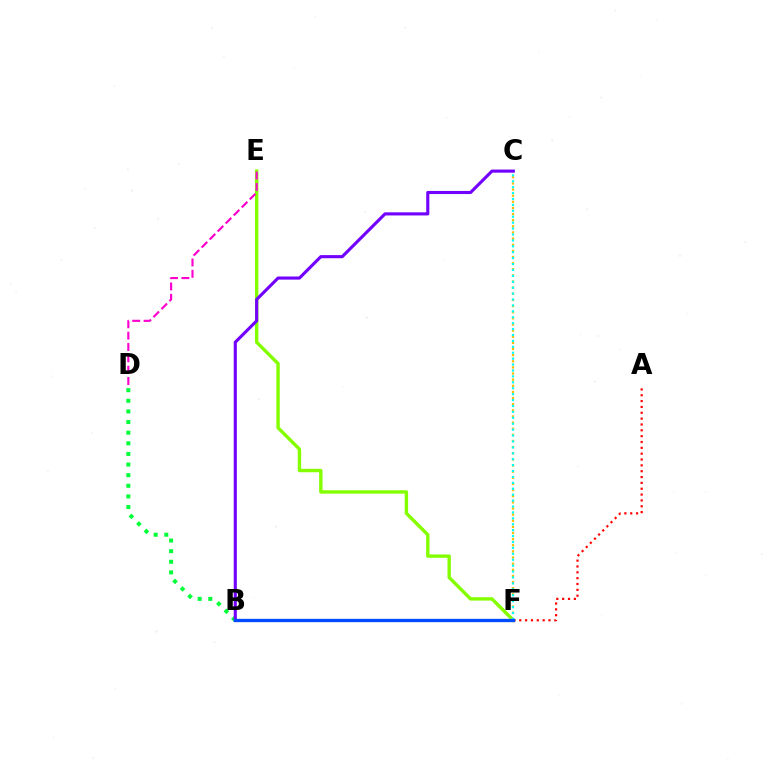{('E', 'F'): [{'color': '#84ff00', 'line_style': 'solid', 'thickness': 2.44}], ('B', 'D'): [{'color': '#00ff39', 'line_style': 'dotted', 'thickness': 2.89}], ('A', 'F'): [{'color': '#ff0000', 'line_style': 'dotted', 'thickness': 1.59}], ('C', 'F'): [{'color': '#ffbd00', 'line_style': 'dotted', 'thickness': 1.67}, {'color': '#00fff6', 'line_style': 'dotted', 'thickness': 1.61}], ('B', 'C'): [{'color': '#7200ff', 'line_style': 'solid', 'thickness': 2.24}], ('D', 'E'): [{'color': '#ff00cf', 'line_style': 'dashed', 'thickness': 1.54}], ('B', 'F'): [{'color': '#004bff', 'line_style': 'solid', 'thickness': 2.39}]}